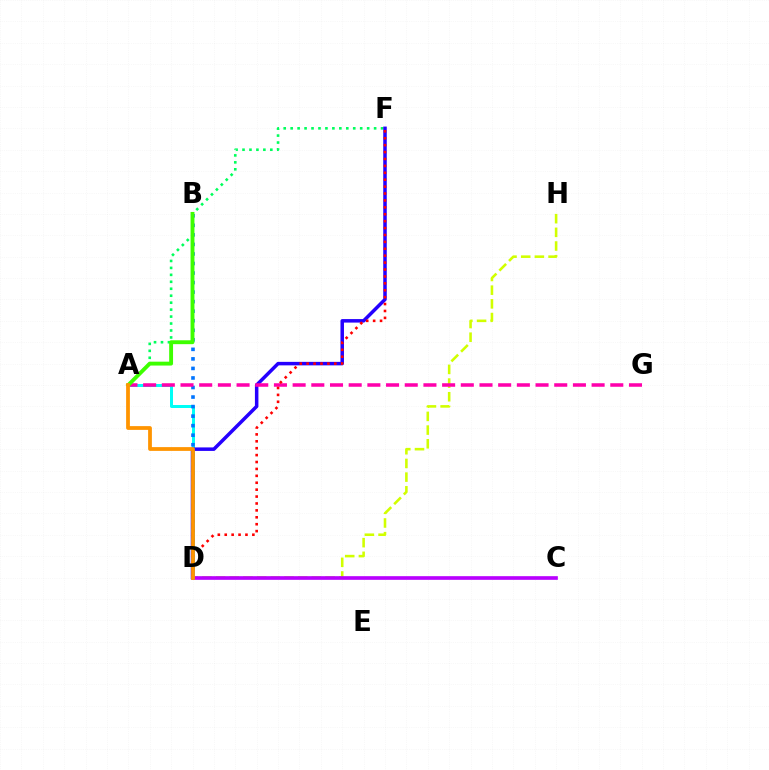{('A', 'F'): [{'color': '#00ff5c', 'line_style': 'dotted', 'thickness': 1.89}], ('A', 'D'): [{'color': '#00fff6', 'line_style': 'solid', 'thickness': 2.16}, {'color': '#ff9400', 'line_style': 'solid', 'thickness': 2.72}], ('D', 'F'): [{'color': '#2500ff', 'line_style': 'solid', 'thickness': 2.52}, {'color': '#ff0000', 'line_style': 'dotted', 'thickness': 1.88}], ('D', 'H'): [{'color': '#d1ff00', 'line_style': 'dashed', 'thickness': 1.86}], ('B', 'D'): [{'color': '#0074ff', 'line_style': 'dotted', 'thickness': 2.59}], ('A', 'G'): [{'color': '#ff00ac', 'line_style': 'dashed', 'thickness': 2.54}], ('A', 'B'): [{'color': '#3dff00', 'line_style': 'solid', 'thickness': 2.79}], ('C', 'D'): [{'color': '#b900ff', 'line_style': 'solid', 'thickness': 2.63}]}